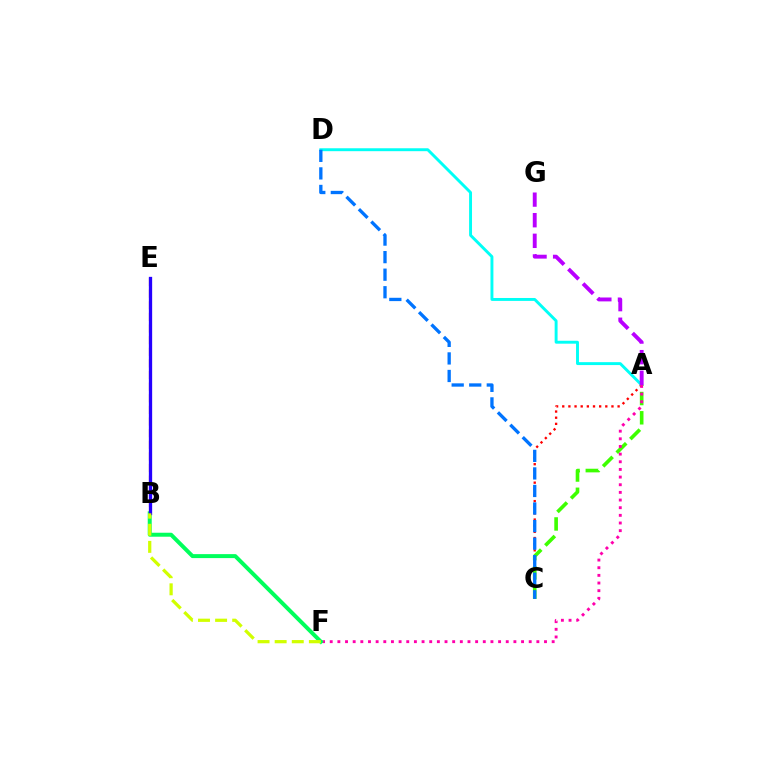{('A', 'C'): [{'color': '#ff0000', 'line_style': 'dotted', 'thickness': 1.67}, {'color': '#3dff00', 'line_style': 'dashed', 'thickness': 2.62}], ('A', 'D'): [{'color': '#00fff6', 'line_style': 'solid', 'thickness': 2.1}], ('B', 'E'): [{'color': '#ff9400', 'line_style': 'dashed', 'thickness': 1.58}, {'color': '#2500ff', 'line_style': 'solid', 'thickness': 2.38}], ('A', 'F'): [{'color': '#ff00ac', 'line_style': 'dotted', 'thickness': 2.08}], ('B', 'F'): [{'color': '#00ff5c', 'line_style': 'solid', 'thickness': 2.86}, {'color': '#d1ff00', 'line_style': 'dashed', 'thickness': 2.32}], ('C', 'D'): [{'color': '#0074ff', 'line_style': 'dashed', 'thickness': 2.38}], ('A', 'G'): [{'color': '#b900ff', 'line_style': 'dashed', 'thickness': 2.8}]}